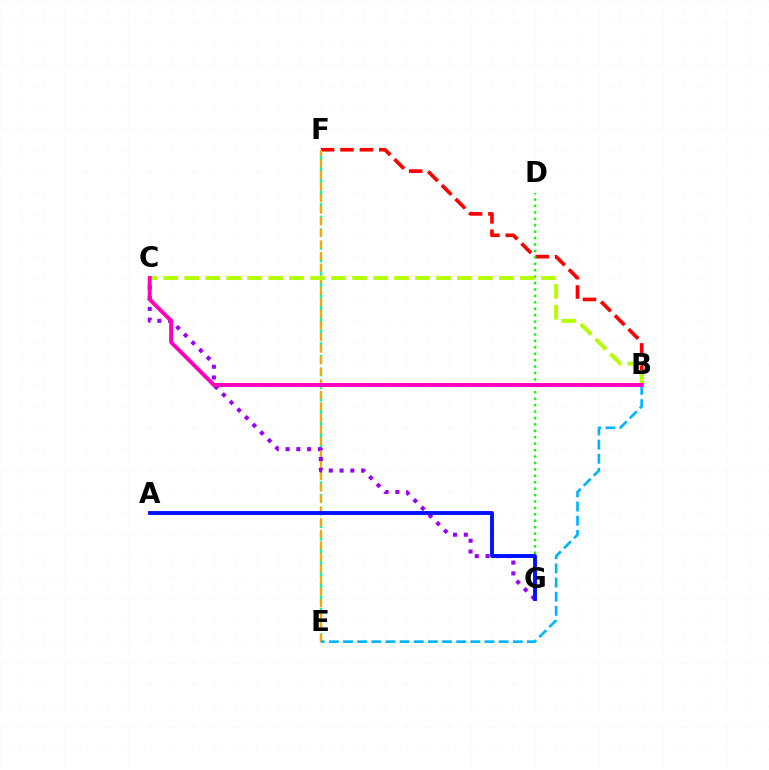{('B', 'F'): [{'color': '#ff0000', 'line_style': 'dashed', 'thickness': 2.63}], ('E', 'F'): [{'color': '#00ff9d', 'line_style': 'dashed', 'thickness': 1.72}, {'color': '#ffa500', 'line_style': 'dashed', 'thickness': 1.57}], ('D', 'G'): [{'color': '#08ff00', 'line_style': 'dotted', 'thickness': 1.75}], ('B', 'E'): [{'color': '#00b5ff', 'line_style': 'dashed', 'thickness': 1.92}], ('C', 'G'): [{'color': '#9b00ff', 'line_style': 'dotted', 'thickness': 2.93}], ('A', 'G'): [{'color': '#0010ff', 'line_style': 'solid', 'thickness': 2.79}], ('B', 'C'): [{'color': '#b3ff00', 'line_style': 'dashed', 'thickness': 2.85}, {'color': '#ff00bd', 'line_style': 'solid', 'thickness': 2.84}]}